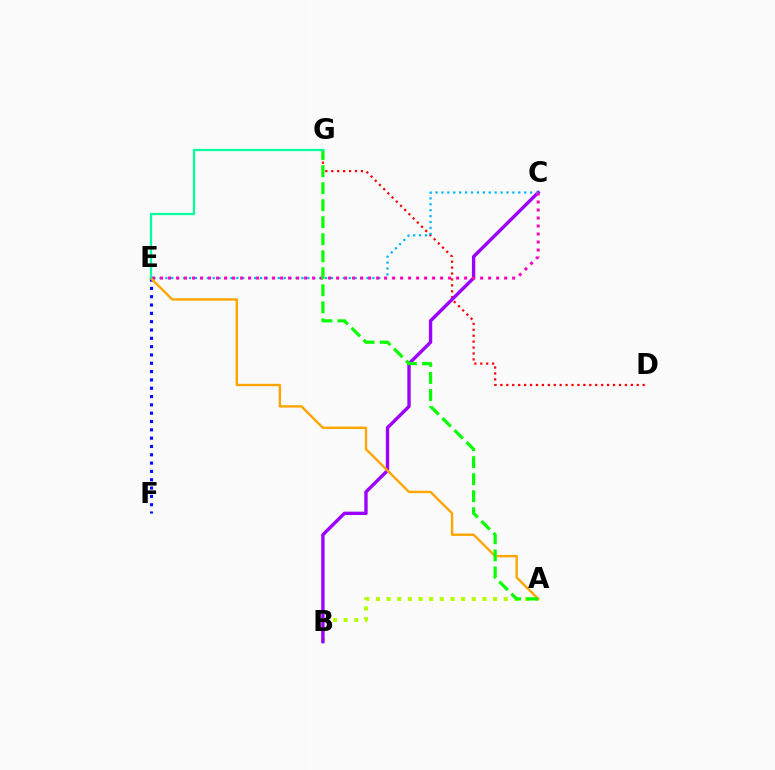{('A', 'B'): [{'color': '#b3ff00', 'line_style': 'dotted', 'thickness': 2.89}], ('E', 'F'): [{'color': '#0010ff', 'line_style': 'dotted', 'thickness': 2.26}], ('D', 'G'): [{'color': '#ff0000', 'line_style': 'dotted', 'thickness': 1.61}], ('B', 'C'): [{'color': '#9b00ff', 'line_style': 'solid', 'thickness': 2.43}], ('C', 'E'): [{'color': '#00b5ff', 'line_style': 'dotted', 'thickness': 1.61}, {'color': '#ff00bd', 'line_style': 'dotted', 'thickness': 2.17}], ('A', 'E'): [{'color': '#ffa500', 'line_style': 'solid', 'thickness': 1.73}], ('A', 'G'): [{'color': '#08ff00', 'line_style': 'dashed', 'thickness': 2.31}], ('E', 'G'): [{'color': '#00ff9d', 'line_style': 'solid', 'thickness': 1.63}]}